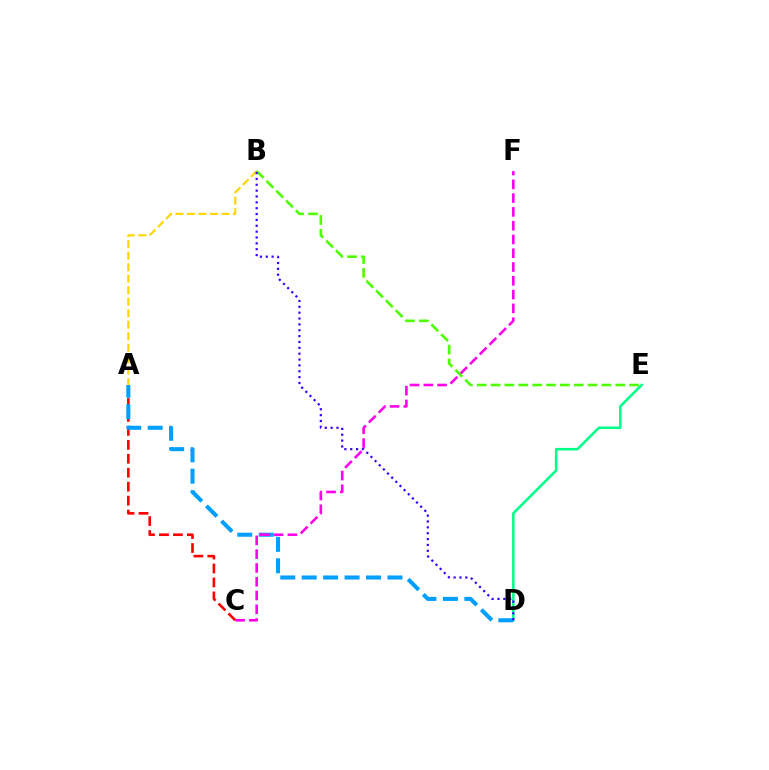{('A', 'B'): [{'color': '#ffd500', 'line_style': 'dashed', 'thickness': 1.56}], ('D', 'E'): [{'color': '#00ff86', 'line_style': 'solid', 'thickness': 1.82}], ('A', 'C'): [{'color': '#ff0000', 'line_style': 'dashed', 'thickness': 1.89}], ('A', 'D'): [{'color': '#009eff', 'line_style': 'dashed', 'thickness': 2.91}], ('C', 'F'): [{'color': '#ff00ed', 'line_style': 'dashed', 'thickness': 1.87}], ('B', 'E'): [{'color': '#4fff00', 'line_style': 'dashed', 'thickness': 1.88}], ('B', 'D'): [{'color': '#3700ff', 'line_style': 'dotted', 'thickness': 1.59}]}